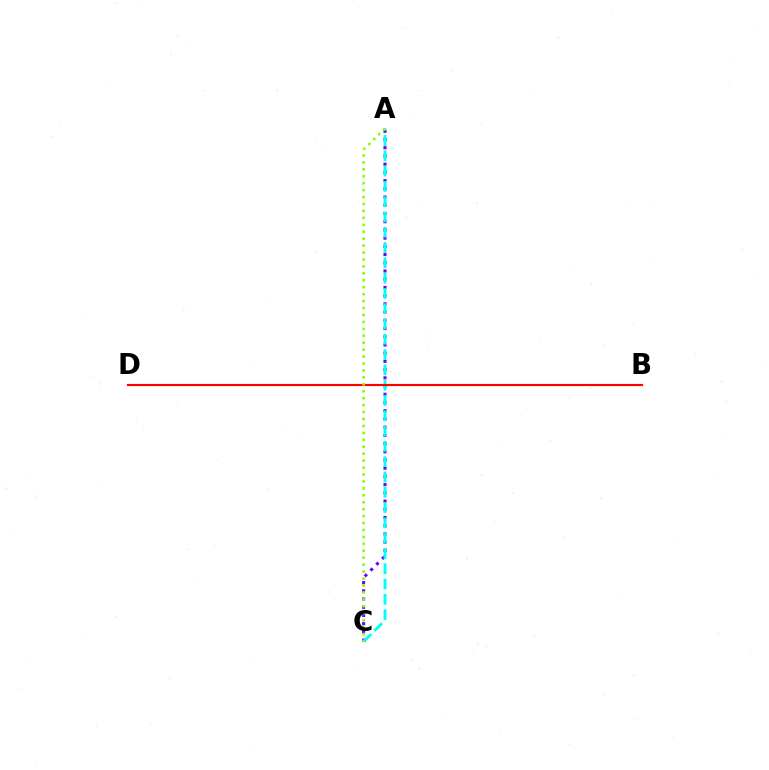{('A', 'C'): [{'color': '#7200ff', 'line_style': 'dotted', 'thickness': 2.23}, {'color': '#00fff6', 'line_style': 'dashed', 'thickness': 2.08}, {'color': '#84ff00', 'line_style': 'dotted', 'thickness': 1.88}], ('B', 'D'): [{'color': '#ff0000', 'line_style': 'solid', 'thickness': 1.54}]}